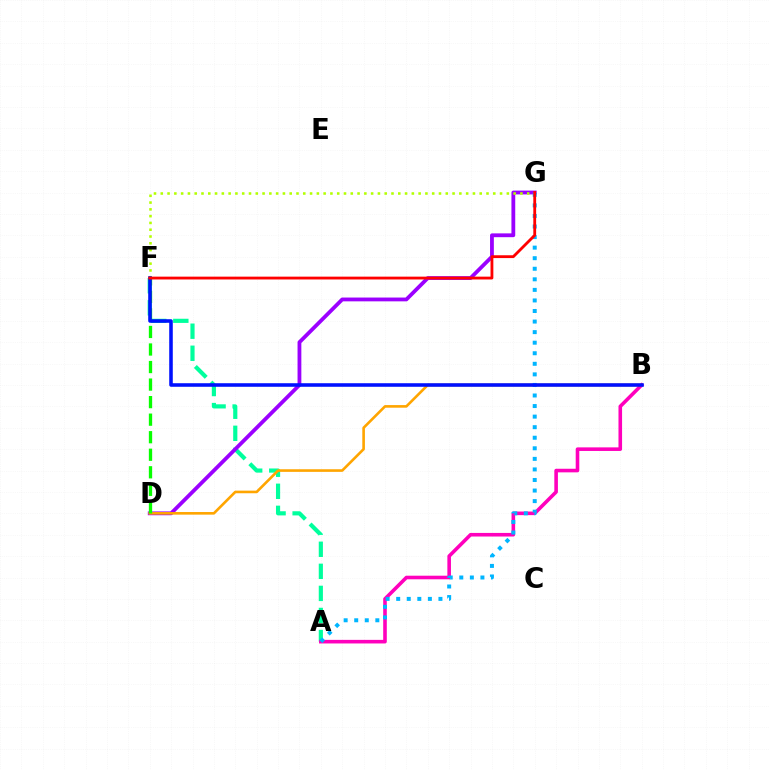{('A', 'F'): [{'color': '#00ff9d', 'line_style': 'dashed', 'thickness': 3.0}], ('D', 'G'): [{'color': '#9b00ff', 'line_style': 'solid', 'thickness': 2.74}], ('F', 'G'): [{'color': '#b3ff00', 'line_style': 'dotted', 'thickness': 1.84}, {'color': '#ff0000', 'line_style': 'solid', 'thickness': 2.03}], ('A', 'B'): [{'color': '#ff00bd', 'line_style': 'solid', 'thickness': 2.59}], ('B', 'D'): [{'color': '#ffa500', 'line_style': 'solid', 'thickness': 1.88}], ('D', 'F'): [{'color': '#08ff00', 'line_style': 'dashed', 'thickness': 2.38}], ('A', 'G'): [{'color': '#00b5ff', 'line_style': 'dotted', 'thickness': 2.87}], ('B', 'F'): [{'color': '#0010ff', 'line_style': 'solid', 'thickness': 2.57}]}